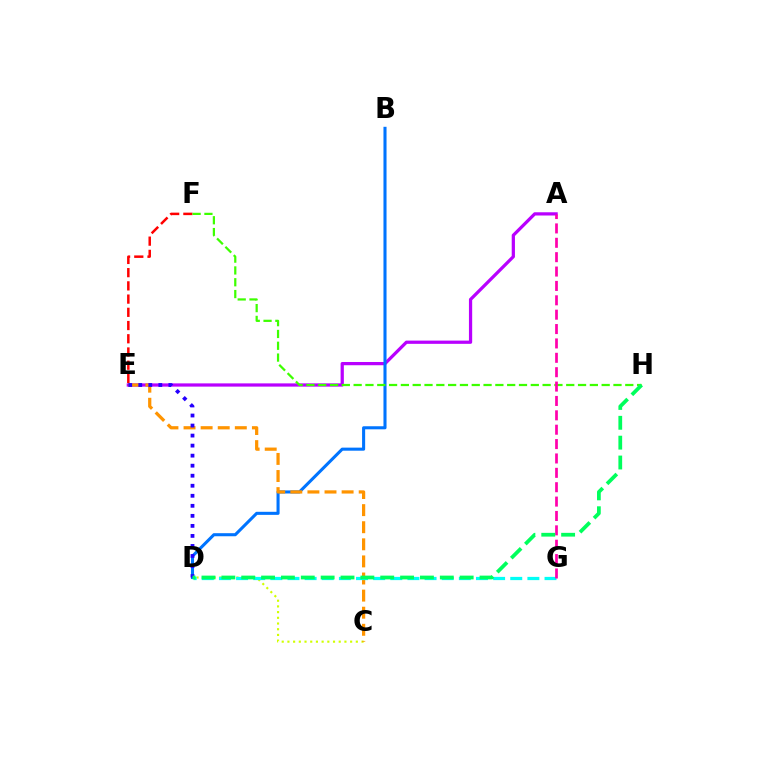{('A', 'E'): [{'color': '#b900ff', 'line_style': 'solid', 'thickness': 2.33}], ('C', 'D'): [{'color': '#d1ff00', 'line_style': 'dotted', 'thickness': 1.55}], ('B', 'D'): [{'color': '#0074ff', 'line_style': 'solid', 'thickness': 2.21}], ('E', 'F'): [{'color': '#ff0000', 'line_style': 'dashed', 'thickness': 1.8}], ('C', 'E'): [{'color': '#ff9400', 'line_style': 'dashed', 'thickness': 2.32}], ('D', 'E'): [{'color': '#2500ff', 'line_style': 'dotted', 'thickness': 2.73}], ('F', 'H'): [{'color': '#3dff00', 'line_style': 'dashed', 'thickness': 1.6}], ('D', 'G'): [{'color': '#00fff6', 'line_style': 'dashed', 'thickness': 2.33}], ('A', 'G'): [{'color': '#ff00ac', 'line_style': 'dashed', 'thickness': 1.95}], ('D', 'H'): [{'color': '#00ff5c', 'line_style': 'dashed', 'thickness': 2.7}]}